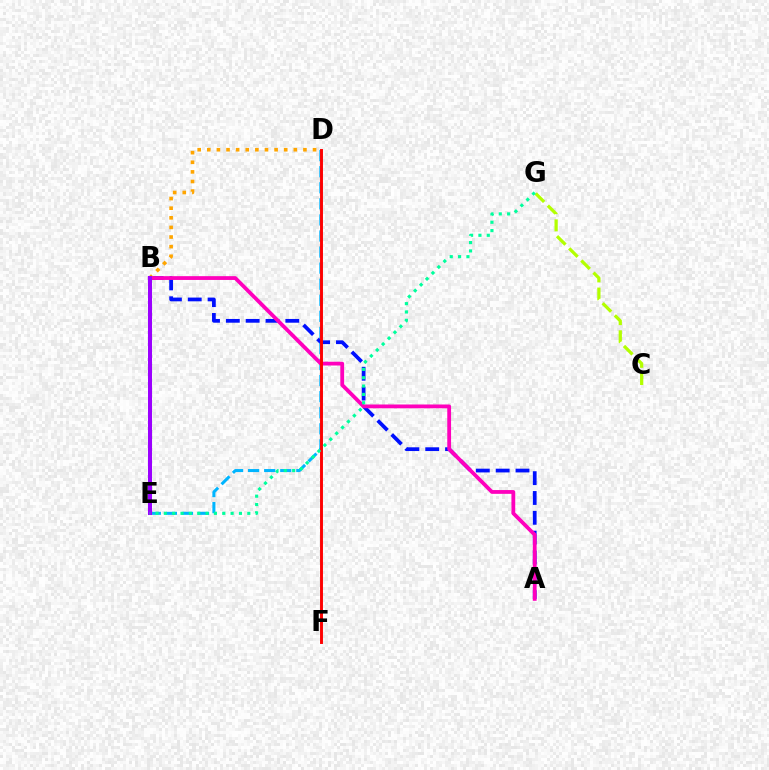{('C', 'G'): [{'color': '#b3ff00', 'line_style': 'dashed', 'thickness': 2.34}], ('A', 'B'): [{'color': '#0010ff', 'line_style': 'dashed', 'thickness': 2.69}, {'color': '#ff00bd', 'line_style': 'solid', 'thickness': 2.73}], ('D', 'E'): [{'color': '#00b5ff', 'line_style': 'dashed', 'thickness': 2.18}], ('B', 'E'): [{'color': '#08ff00', 'line_style': 'dotted', 'thickness': 2.24}, {'color': '#9b00ff', 'line_style': 'solid', 'thickness': 2.91}], ('B', 'D'): [{'color': '#ffa500', 'line_style': 'dotted', 'thickness': 2.61}], ('D', 'F'): [{'color': '#ff0000', 'line_style': 'solid', 'thickness': 2.1}], ('E', 'G'): [{'color': '#00ff9d', 'line_style': 'dotted', 'thickness': 2.27}]}